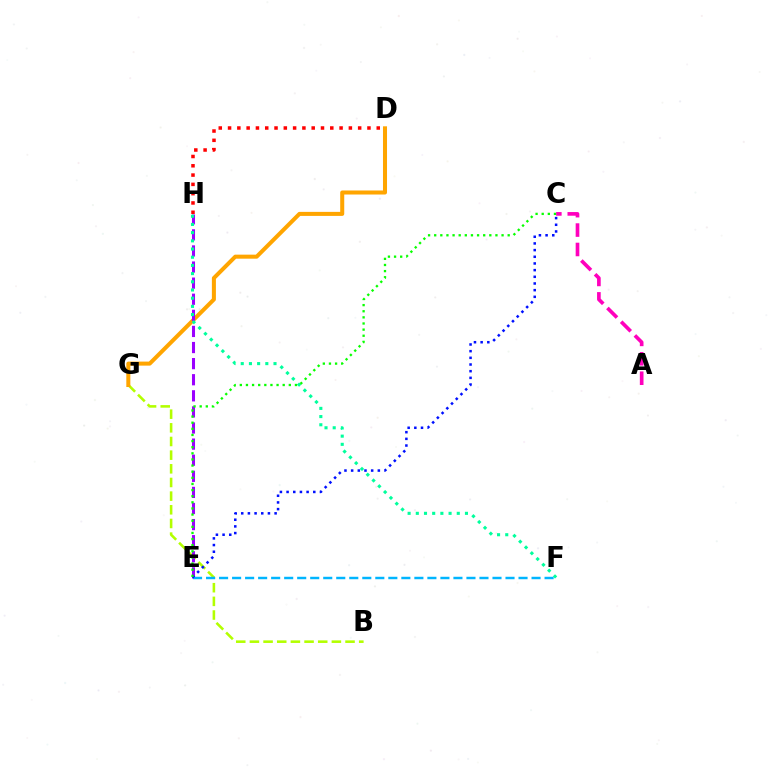{('B', 'G'): [{'color': '#b3ff00', 'line_style': 'dashed', 'thickness': 1.86}], ('D', 'G'): [{'color': '#ffa500', 'line_style': 'solid', 'thickness': 2.9}], ('E', 'H'): [{'color': '#9b00ff', 'line_style': 'dashed', 'thickness': 2.19}], ('F', 'H'): [{'color': '#00ff9d', 'line_style': 'dotted', 'thickness': 2.23}], ('D', 'H'): [{'color': '#ff0000', 'line_style': 'dotted', 'thickness': 2.52}], ('A', 'C'): [{'color': '#ff00bd', 'line_style': 'dashed', 'thickness': 2.64}], ('E', 'F'): [{'color': '#00b5ff', 'line_style': 'dashed', 'thickness': 1.77}], ('C', 'E'): [{'color': '#0010ff', 'line_style': 'dotted', 'thickness': 1.81}, {'color': '#08ff00', 'line_style': 'dotted', 'thickness': 1.66}]}